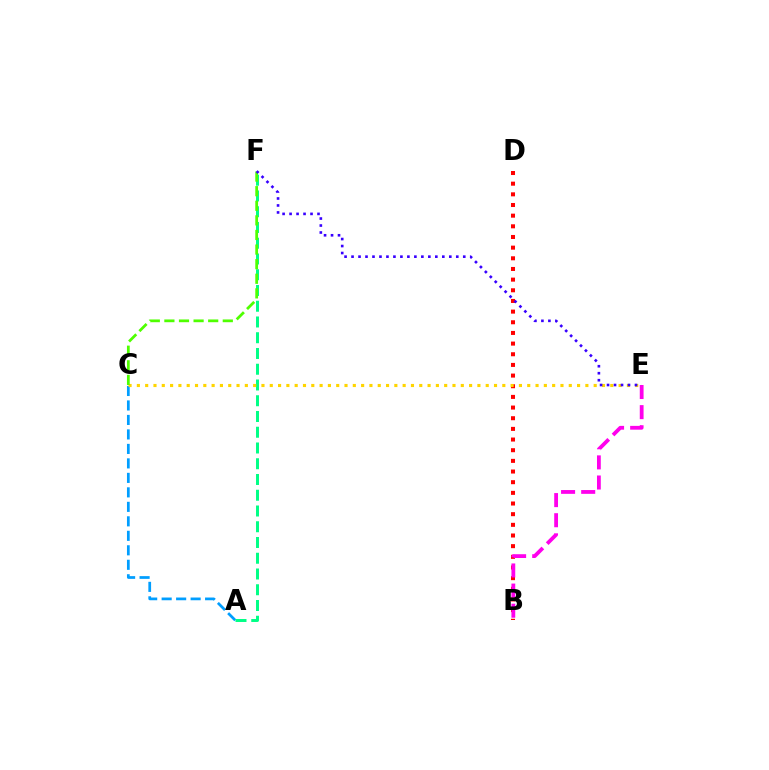{('B', 'D'): [{'color': '#ff0000', 'line_style': 'dotted', 'thickness': 2.9}], ('A', 'C'): [{'color': '#009eff', 'line_style': 'dashed', 'thickness': 1.97}], ('A', 'F'): [{'color': '#00ff86', 'line_style': 'dashed', 'thickness': 2.14}], ('C', 'E'): [{'color': '#ffd500', 'line_style': 'dotted', 'thickness': 2.26}], ('C', 'F'): [{'color': '#4fff00', 'line_style': 'dashed', 'thickness': 1.98}], ('B', 'E'): [{'color': '#ff00ed', 'line_style': 'dashed', 'thickness': 2.73}], ('E', 'F'): [{'color': '#3700ff', 'line_style': 'dotted', 'thickness': 1.9}]}